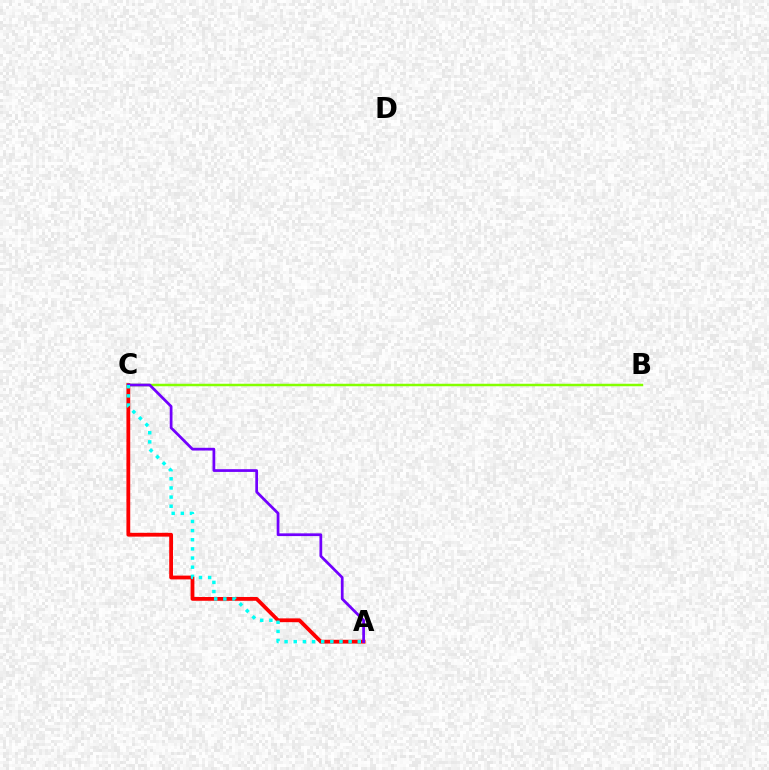{('A', 'C'): [{'color': '#ff0000', 'line_style': 'solid', 'thickness': 2.73}, {'color': '#7200ff', 'line_style': 'solid', 'thickness': 1.97}, {'color': '#00fff6', 'line_style': 'dotted', 'thickness': 2.49}], ('B', 'C'): [{'color': '#84ff00', 'line_style': 'solid', 'thickness': 1.79}]}